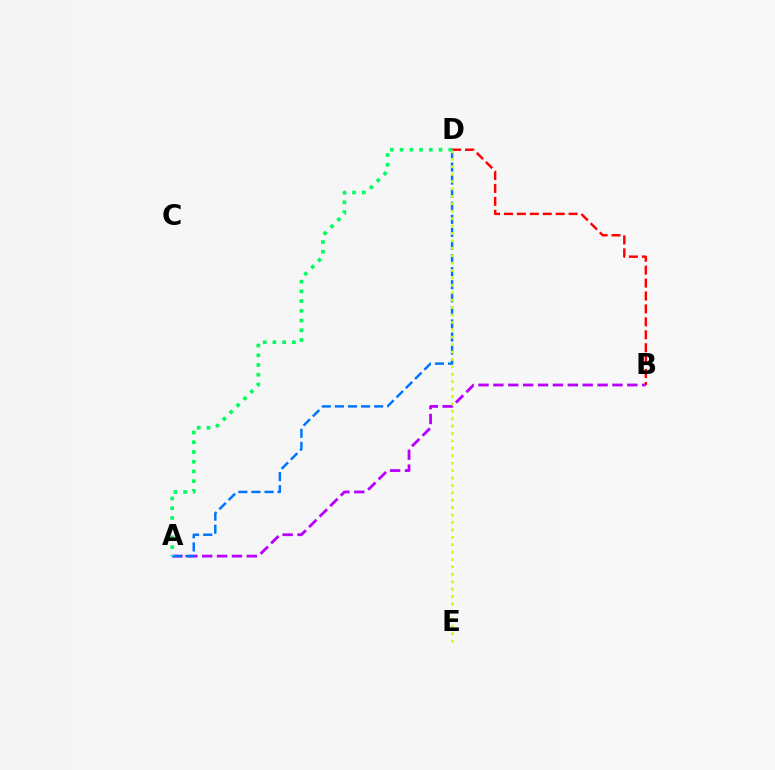{('A', 'B'): [{'color': '#b900ff', 'line_style': 'dashed', 'thickness': 2.02}], ('B', 'D'): [{'color': '#ff0000', 'line_style': 'dashed', 'thickness': 1.76}], ('A', 'D'): [{'color': '#0074ff', 'line_style': 'dashed', 'thickness': 1.78}, {'color': '#00ff5c', 'line_style': 'dotted', 'thickness': 2.64}], ('D', 'E'): [{'color': '#d1ff00', 'line_style': 'dotted', 'thickness': 2.01}]}